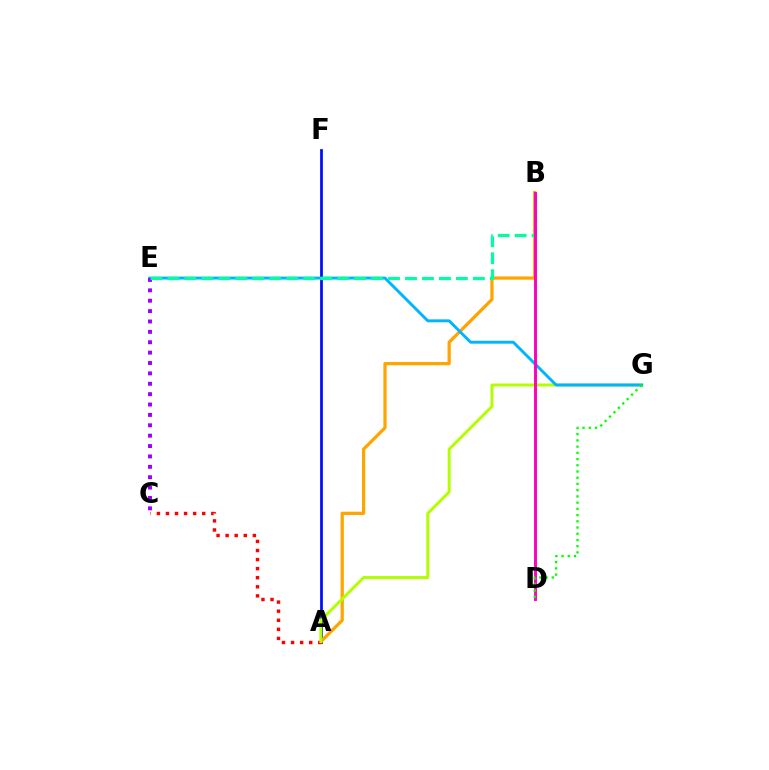{('A', 'F'): [{'color': '#0010ff', 'line_style': 'solid', 'thickness': 1.99}], ('A', 'B'): [{'color': '#ffa500', 'line_style': 'solid', 'thickness': 2.34}], ('A', 'C'): [{'color': '#ff0000', 'line_style': 'dotted', 'thickness': 2.47}], ('A', 'G'): [{'color': '#b3ff00', 'line_style': 'solid', 'thickness': 2.14}], ('E', 'G'): [{'color': '#00b5ff', 'line_style': 'solid', 'thickness': 2.11}], ('C', 'E'): [{'color': '#9b00ff', 'line_style': 'dotted', 'thickness': 2.82}], ('B', 'E'): [{'color': '#00ff9d', 'line_style': 'dashed', 'thickness': 2.31}], ('B', 'D'): [{'color': '#ff00bd', 'line_style': 'solid', 'thickness': 2.11}], ('D', 'G'): [{'color': '#08ff00', 'line_style': 'dotted', 'thickness': 1.69}]}